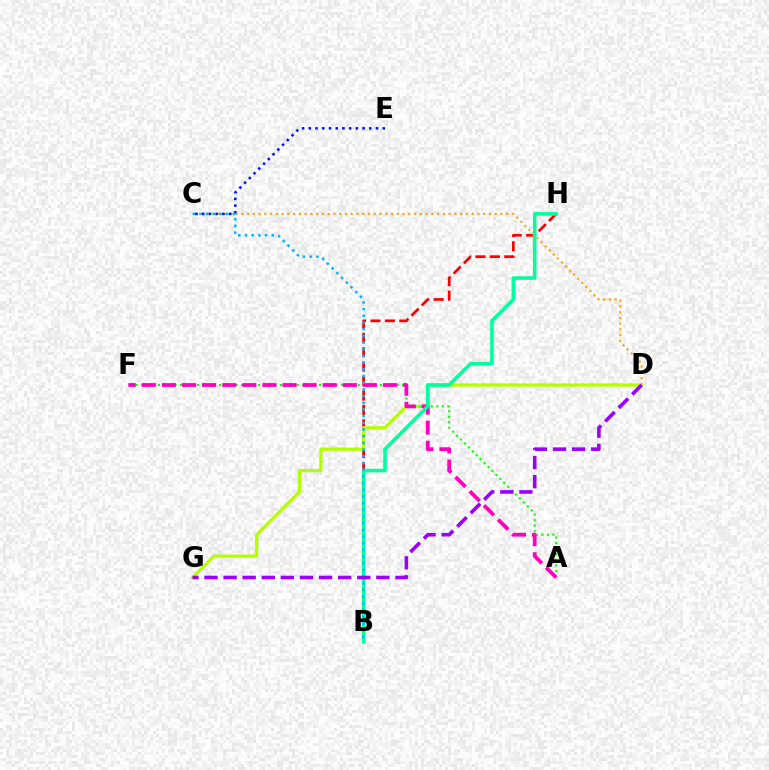{('B', 'H'): [{'color': '#ff0000', 'line_style': 'dashed', 'thickness': 1.96}, {'color': '#00ff9d', 'line_style': 'solid', 'thickness': 2.58}], ('C', 'D'): [{'color': '#ffa500', 'line_style': 'dotted', 'thickness': 1.56}], ('D', 'G'): [{'color': '#b3ff00', 'line_style': 'solid', 'thickness': 2.31}, {'color': '#9b00ff', 'line_style': 'dashed', 'thickness': 2.59}], ('A', 'F'): [{'color': '#08ff00', 'line_style': 'dotted', 'thickness': 1.51}, {'color': '#ff00bd', 'line_style': 'dashed', 'thickness': 2.73}], ('C', 'E'): [{'color': '#0010ff', 'line_style': 'dotted', 'thickness': 1.83}], ('B', 'C'): [{'color': '#00b5ff', 'line_style': 'dotted', 'thickness': 1.82}]}